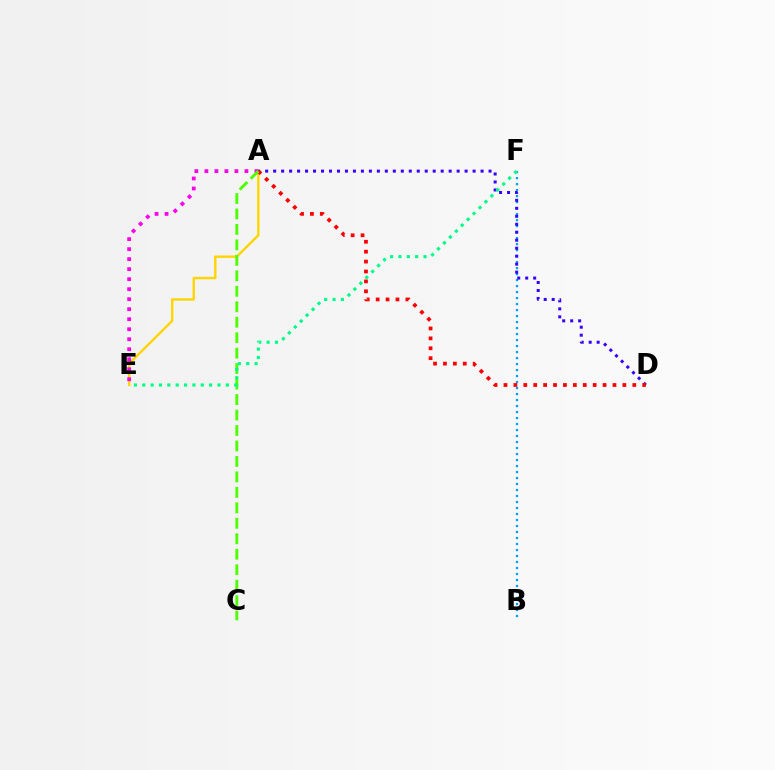{('B', 'F'): [{'color': '#009eff', 'line_style': 'dotted', 'thickness': 1.63}], ('A', 'E'): [{'color': '#ffd500', 'line_style': 'solid', 'thickness': 1.72}, {'color': '#ff00ed', 'line_style': 'dotted', 'thickness': 2.72}], ('A', 'D'): [{'color': '#3700ff', 'line_style': 'dotted', 'thickness': 2.17}, {'color': '#ff0000', 'line_style': 'dotted', 'thickness': 2.69}], ('A', 'C'): [{'color': '#4fff00', 'line_style': 'dashed', 'thickness': 2.1}], ('E', 'F'): [{'color': '#00ff86', 'line_style': 'dotted', 'thickness': 2.27}]}